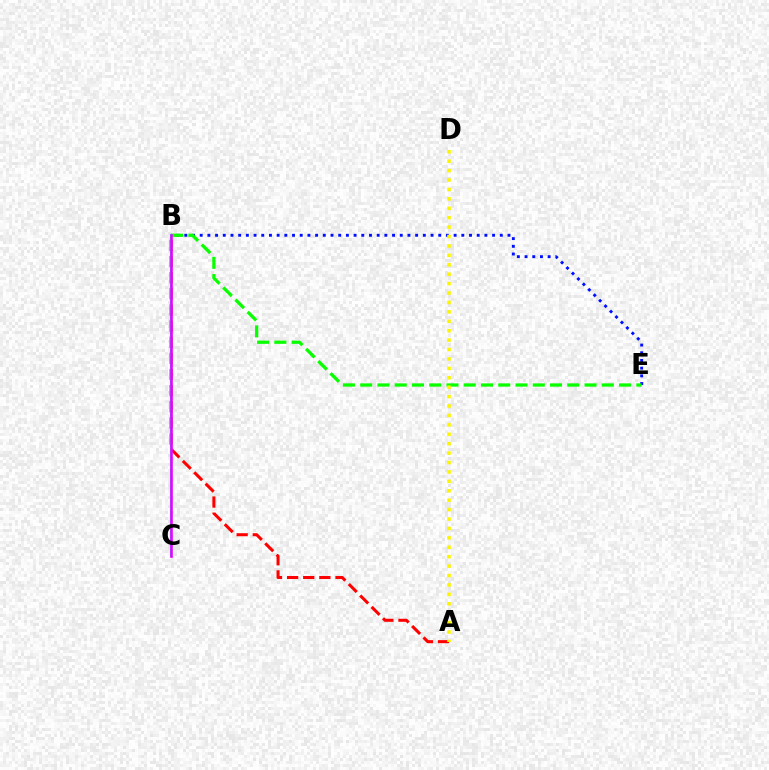{('B', 'E'): [{'color': '#0010ff', 'line_style': 'dotted', 'thickness': 2.09}, {'color': '#08ff00', 'line_style': 'dashed', 'thickness': 2.34}], ('A', 'B'): [{'color': '#ff0000', 'line_style': 'dashed', 'thickness': 2.19}], ('B', 'C'): [{'color': '#00fff6', 'line_style': 'solid', 'thickness': 1.55}, {'color': '#ee00ff', 'line_style': 'solid', 'thickness': 1.89}], ('A', 'D'): [{'color': '#fcf500', 'line_style': 'dotted', 'thickness': 2.56}]}